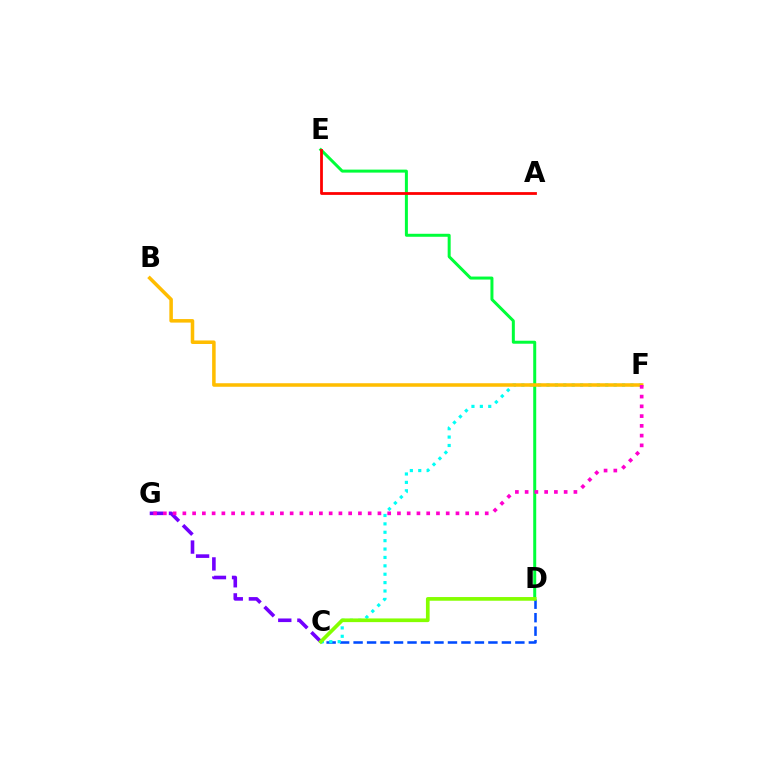{('C', 'D'): [{'color': '#004bff', 'line_style': 'dashed', 'thickness': 1.83}, {'color': '#84ff00', 'line_style': 'solid', 'thickness': 2.66}], ('C', 'G'): [{'color': '#7200ff', 'line_style': 'dashed', 'thickness': 2.6}], ('D', 'E'): [{'color': '#00ff39', 'line_style': 'solid', 'thickness': 2.16}], ('C', 'F'): [{'color': '#00fff6', 'line_style': 'dotted', 'thickness': 2.28}], ('B', 'F'): [{'color': '#ffbd00', 'line_style': 'solid', 'thickness': 2.54}], ('F', 'G'): [{'color': '#ff00cf', 'line_style': 'dotted', 'thickness': 2.65}], ('A', 'E'): [{'color': '#ff0000', 'line_style': 'solid', 'thickness': 2.0}]}